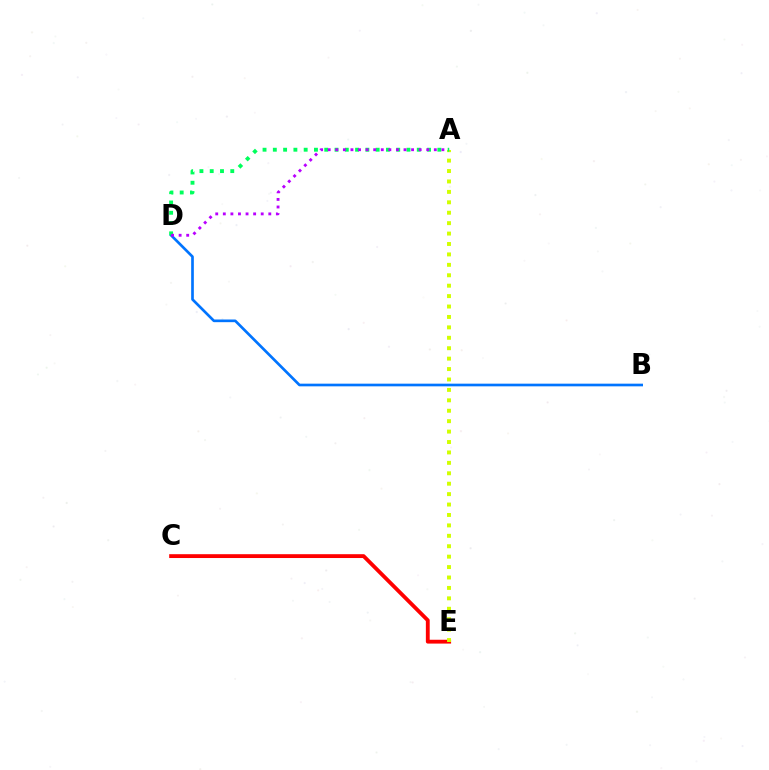{('C', 'E'): [{'color': '#ff0000', 'line_style': 'solid', 'thickness': 2.76}], ('A', 'E'): [{'color': '#d1ff00', 'line_style': 'dotted', 'thickness': 2.83}], ('B', 'D'): [{'color': '#0074ff', 'line_style': 'solid', 'thickness': 1.92}], ('A', 'D'): [{'color': '#00ff5c', 'line_style': 'dotted', 'thickness': 2.79}, {'color': '#b900ff', 'line_style': 'dotted', 'thickness': 2.06}]}